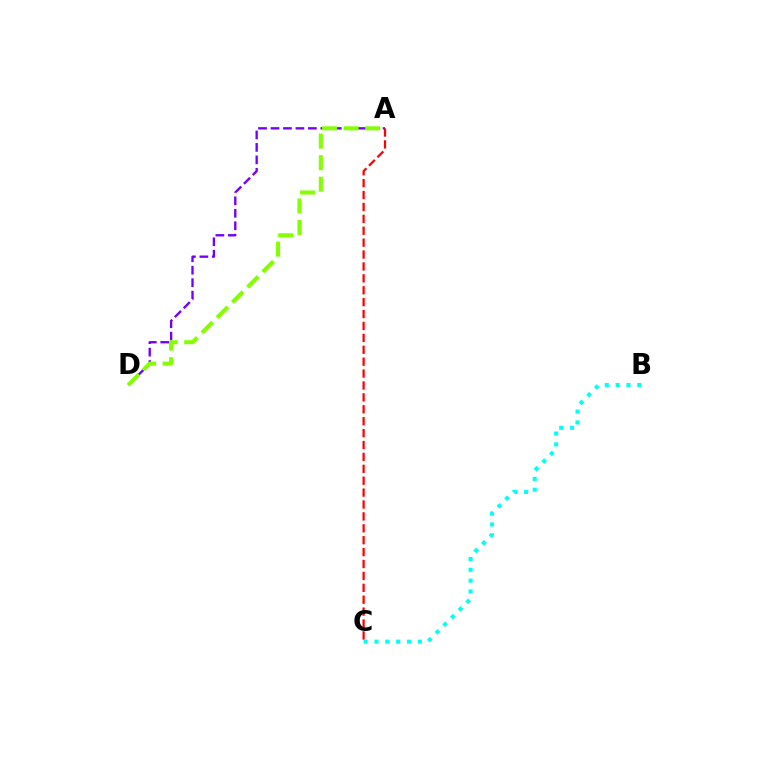{('A', 'D'): [{'color': '#7200ff', 'line_style': 'dashed', 'thickness': 1.69}, {'color': '#84ff00', 'line_style': 'dashed', 'thickness': 2.93}], ('B', 'C'): [{'color': '#00fff6', 'line_style': 'dotted', 'thickness': 2.94}], ('A', 'C'): [{'color': '#ff0000', 'line_style': 'dashed', 'thickness': 1.62}]}